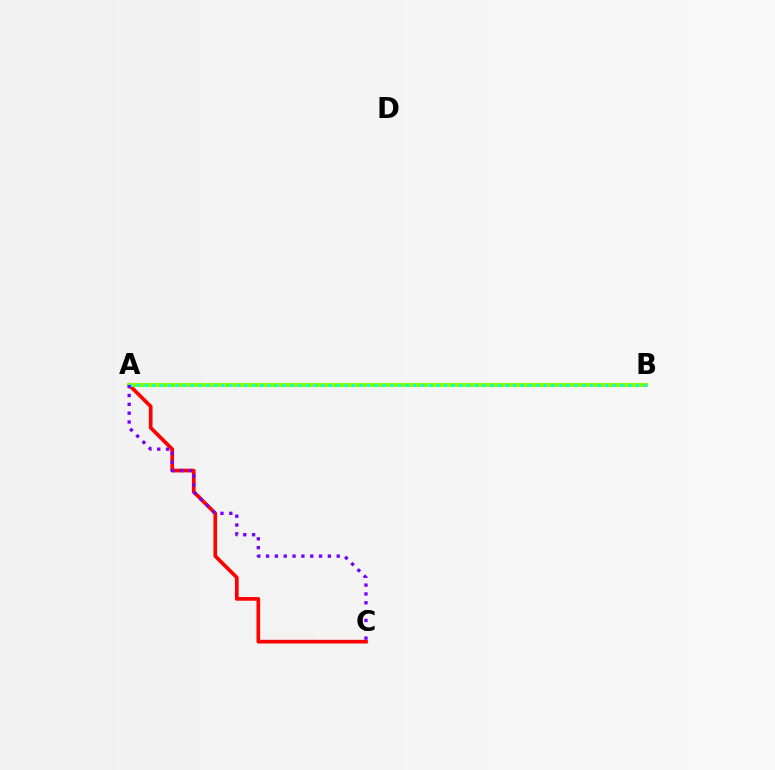{('A', 'C'): [{'color': '#ff0000', 'line_style': 'solid', 'thickness': 2.66}, {'color': '#7200ff', 'line_style': 'dotted', 'thickness': 2.4}], ('A', 'B'): [{'color': '#84ff00', 'line_style': 'solid', 'thickness': 2.86}, {'color': '#00fff6', 'line_style': 'dotted', 'thickness': 2.08}]}